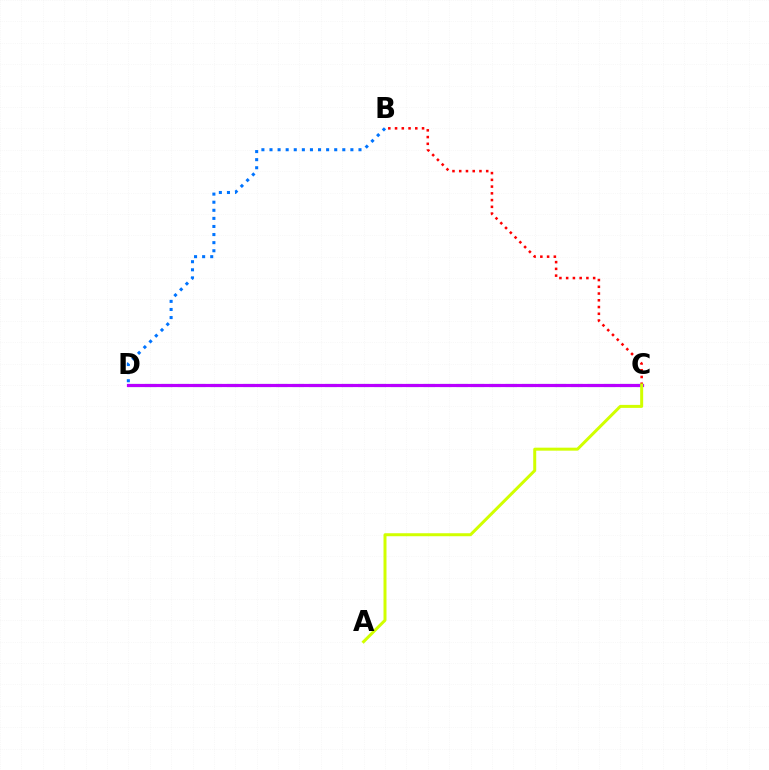{('C', 'D'): [{'color': '#00ff5c', 'line_style': 'dashed', 'thickness': 2.23}, {'color': '#b900ff', 'line_style': 'solid', 'thickness': 2.29}], ('B', 'D'): [{'color': '#0074ff', 'line_style': 'dotted', 'thickness': 2.2}], ('B', 'C'): [{'color': '#ff0000', 'line_style': 'dotted', 'thickness': 1.83}], ('A', 'C'): [{'color': '#d1ff00', 'line_style': 'solid', 'thickness': 2.16}]}